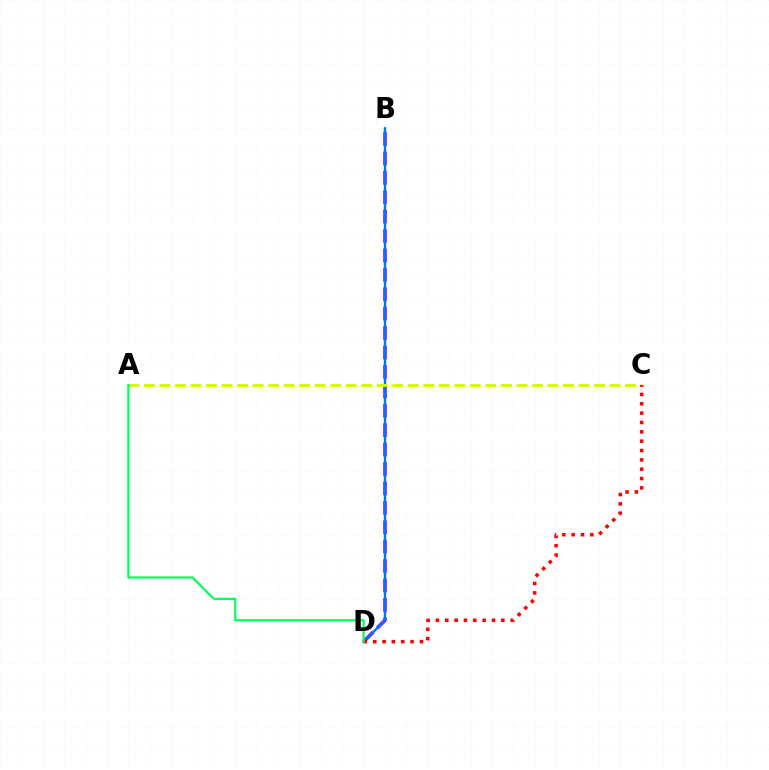{('B', 'D'): [{'color': '#b900ff', 'line_style': 'dashed', 'thickness': 2.64}, {'color': '#0074ff', 'line_style': 'solid', 'thickness': 1.73}], ('A', 'C'): [{'color': '#d1ff00', 'line_style': 'dashed', 'thickness': 2.11}], ('C', 'D'): [{'color': '#ff0000', 'line_style': 'dotted', 'thickness': 2.54}], ('A', 'D'): [{'color': '#00ff5c', 'line_style': 'solid', 'thickness': 1.56}]}